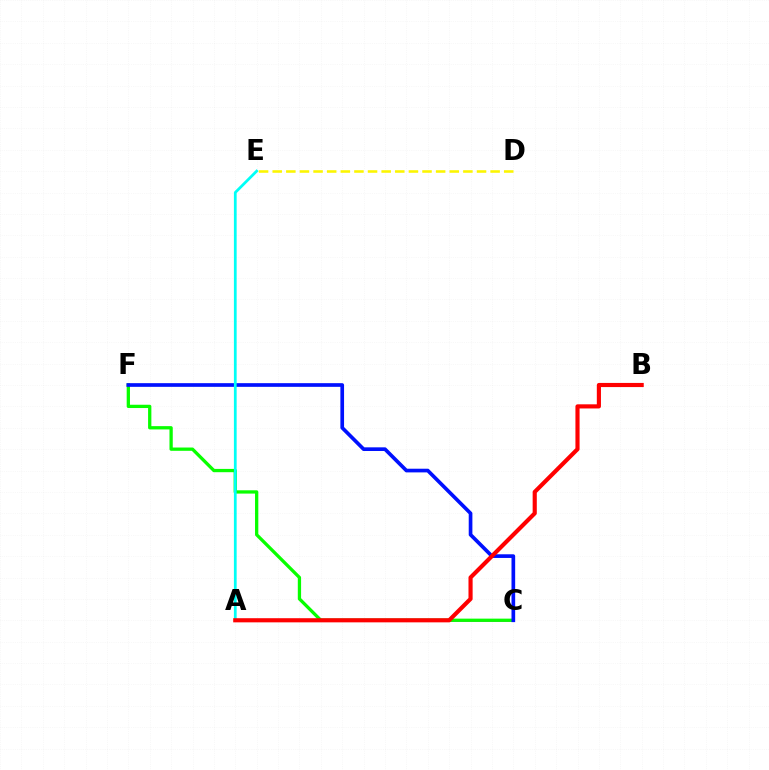{('A', 'C'): [{'color': '#ee00ff', 'line_style': 'solid', 'thickness': 1.83}], ('C', 'F'): [{'color': '#08ff00', 'line_style': 'solid', 'thickness': 2.37}, {'color': '#0010ff', 'line_style': 'solid', 'thickness': 2.64}], ('A', 'E'): [{'color': '#00fff6', 'line_style': 'solid', 'thickness': 1.98}], ('D', 'E'): [{'color': '#fcf500', 'line_style': 'dashed', 'thickness': 1.85}], ('A', 'B'): [{'color': '#ff0000', 'line_style': 'solid', 'thickness': 2.98}]}